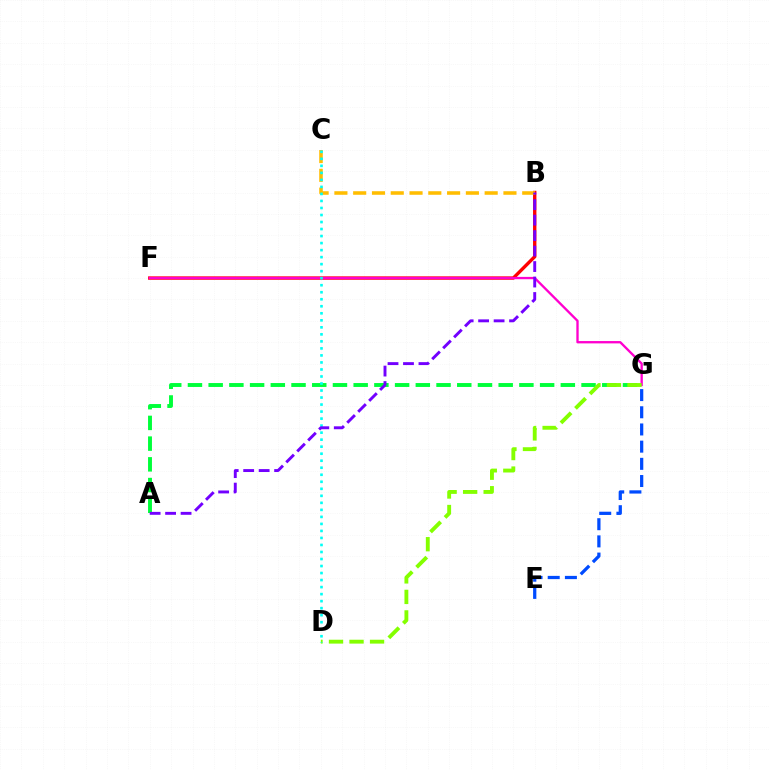{('A', 'G'): [{'color': '#00ff39', 'line_style': 'dashed', 'thickness': 2.81}], ('B', 'F'): [{'color': '#ff0000', 'line_style': 'solid', 'thickness': 2.42}], ('F', 'G'): [{'color': '#ff00cf', 'line_style': 'solid', 'thickness': 1.68}], ('D', 'G'): [{'color': '#84ff00', 'line_style': 'dashed', 'thickness': 2.79}], ('E', 'G'): [{'color': '#004bff', 'line_style': 'dashed', 'thickness': 2.34}], ('B', 'C'): [{'color': '#ffbd00', 'line_style': 'dashed', 'thickness': 2.55}], ('C', 'D'): [{'color': '#00fff6', 'line_style': 'dotted', 'thickness': 1.91}], ('A', 'B'): [{'color': '#7200ff', 'line_style': 'dashed', 'thickness': 2.1}]}